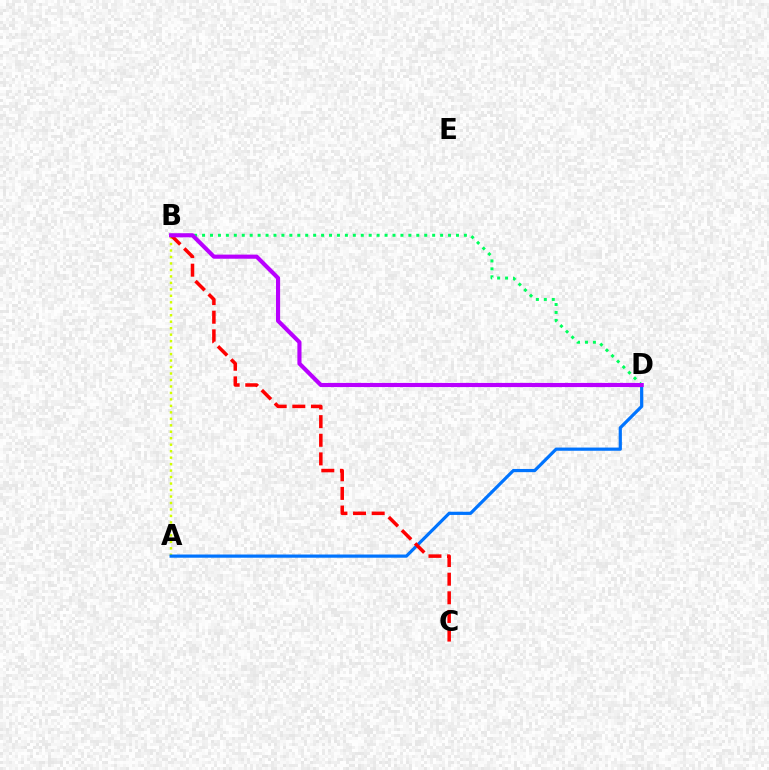{('A', 'B'): [{'color': '#d1ff00', 'line_style': 'dotted', 'thickness': 1.76}], ('A', 'D'): [{'color': '#0074ff', 'line_style': 'solid', 'thickness': 2.3}], ('B', 'D'): [{'color': '#00ff5c', 'line_style': 'dotted', 'thickness': 2.16}, {'color': '#b900ff', 'line_style': 'solid', 'thickness': 2.96}], ('B', 'C'): [{'color': '#ff0000', 'line_style': 'dashed', 'thickness': 2.53}]}